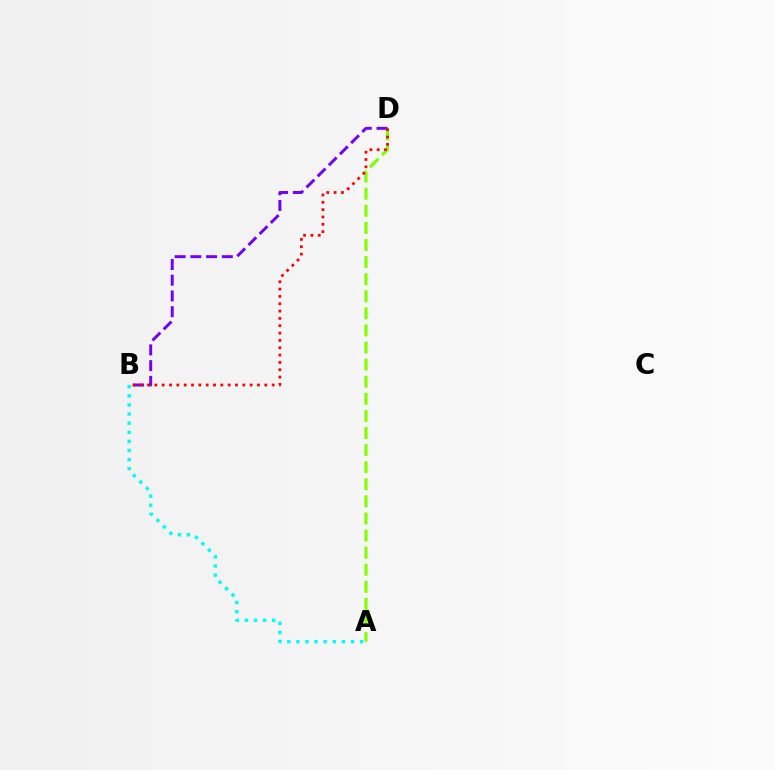{('A', 'D'): [{'color': '#84ff00', 'line_style': 'dashed', 'thickness': 2.32}], ('B', 'D'): [{'color': '#7200ff', 'line_style': 'dashed', 'thickness': 2.14}, {'color': '#ff0000', 'line_style': 'dotted', 'thickness': 1.99}], ('A', 'B'): [{'color': '#00fff6', 'line_style': 'dotted', 'thickness': 2.47}]}